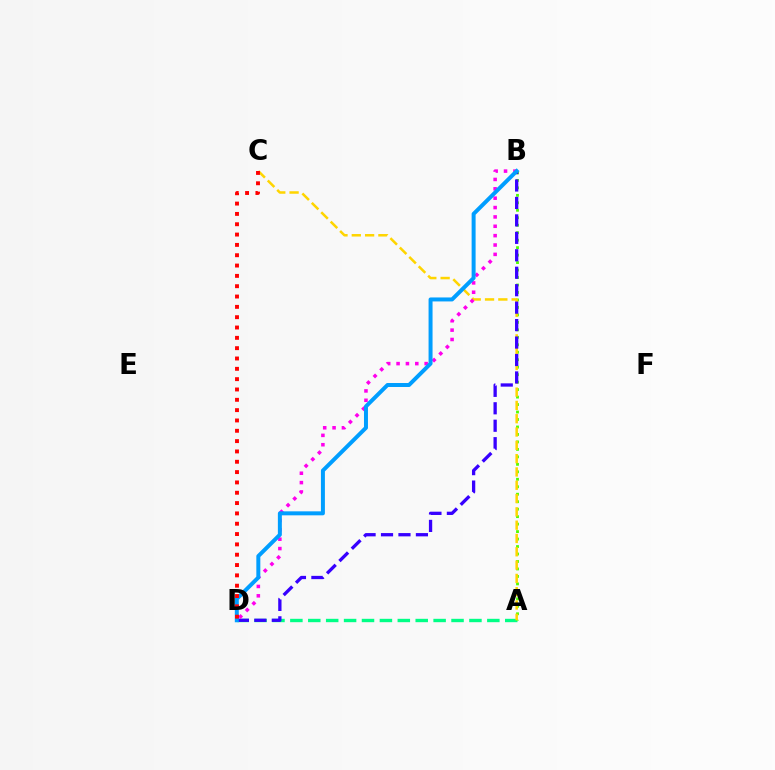{('A', 'D'): [{'color': '#00ff86', 'line_style': 'dashed', 'thickness': 2.43}], ('A', 'B'): [{'color': '#4fff00', 'line_style': 'dotted', 'thickness': 2.03}], ('A', 'C'): [{'color': '#ffd500', 'line_style': 'dashed', 'thickness': 1.81}], ('B', 'D'): [{'color': '#3700ff', 'line_style': 'dashed', 'thickness': 2.37}, {'color': '#ff00ed', 'line_style': 'dotted', 'thickness': 2.54}, {'color': '#009eff', 'line_style': 'solid', 'thickness': 2.87}], ('C', 'D'): [{'color': '#ff0000', 'line_style': 'dotted', 'thickness': 2.81}]}